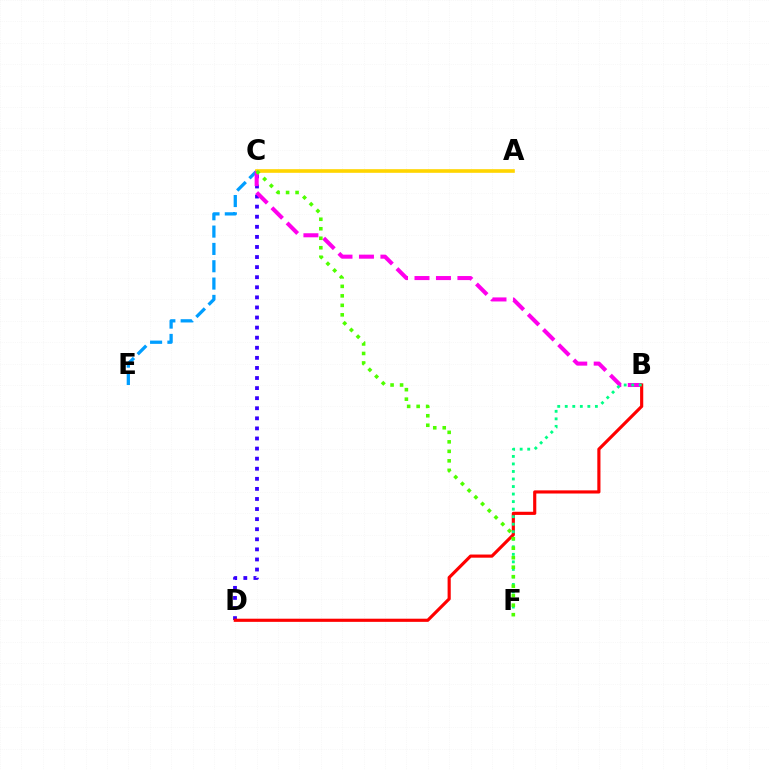{('C', 'E'): [{'color': '#009eff', 'line_style': 'dashed', 'thickness': 2.35}], ('C', 'D'): [{'color': '#3700ff', 'line_style': 'dotted', 'thickness': 2.74}], ('A', 'C'): [{'color': '#ffd500', 'line_style': 'solid', 'thickness': 2.61}], ('B', 'C'): [{'color': '#ff00ed', 'line_style': 'dashed', 'thickness': 2.92}], ('B', 'D'): [{'color': '#ff0000', 'line_style': 'solid', 'thickness': 2.27}], ('B', 'F'): [{'color': '#00ff86', 'line_style': 'dotted', 'thickness': 2.05}], ('C', 'F'): [{'color': '#4fff00', 'line_style': 'dotted', 'thickness': 2.58}]}